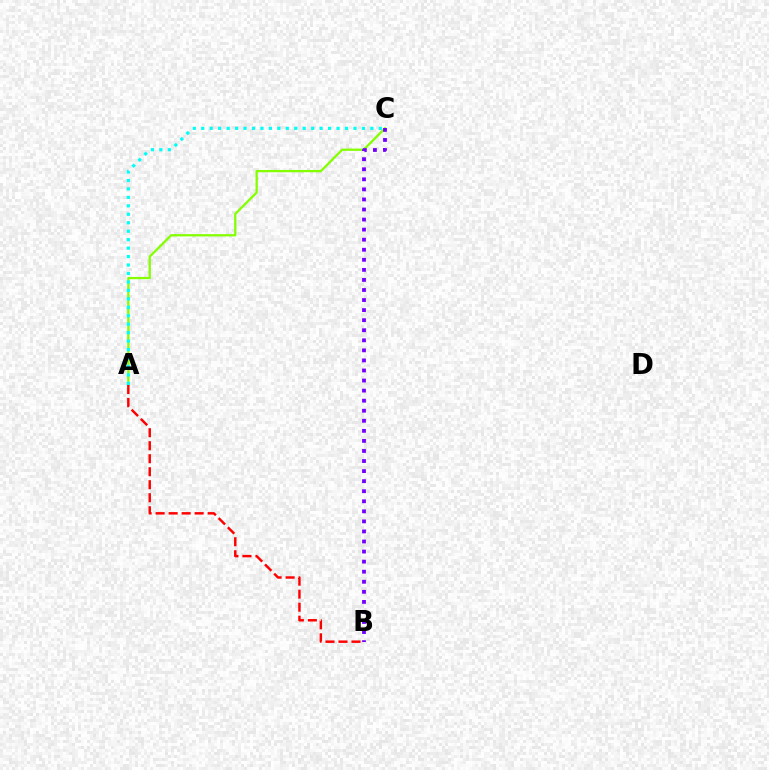{('A', 'C'): [{'color': '#84ff00', 'line_style': 'solid', 'thickness': 1.64}, {'color': '#00fff6', 'line_style': 'dotted', 'thickness': 2.3}], ('B', 'C'): [{'color': '#7200ff', 'line_style': 'dotted', 'thickness': 2.73}], ('A', 'B'): [{'color': '#ff0000', 'line_style': 'dashed', 'thickness': 1.77}]}